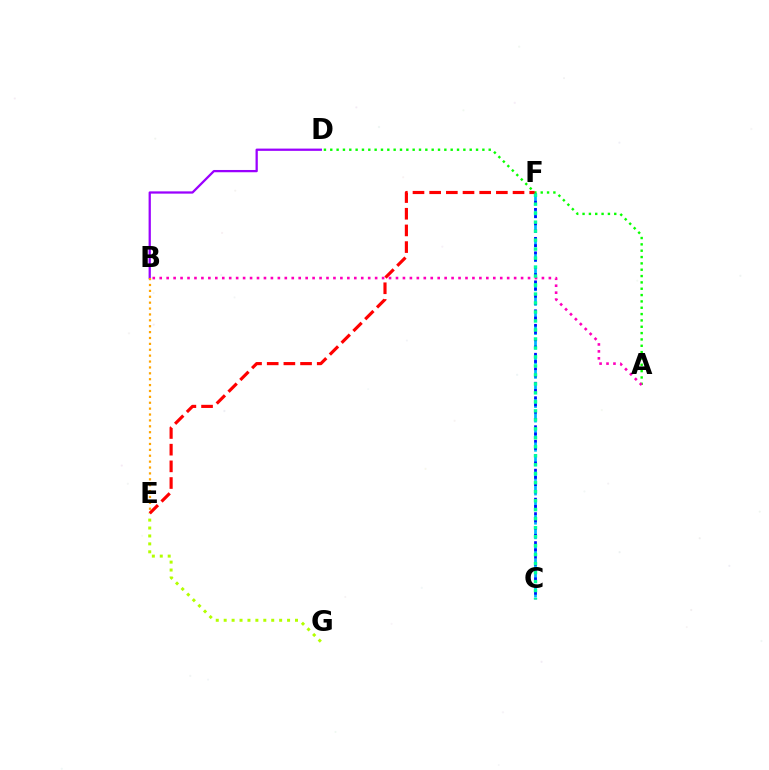{('E', 'G'): [{'color': '#b3ff00', 'line_style': 'dotted', 'thickness': 2.15}], ('C', 'F'): [{'color': '#00b5ff', 'line_style': 'dashed', 'thickness': 1.98}, {'color': '#0010ff', 'line_style': 'dotted', 'thickness': 1.97}, {'color': '#00ff9d', 'line_style': 'dotted', 'thickness': 2.44}], ('B', 'D'): [{'color': '#9b00ff', 'line_style': 'solid', 'thickness': 1.63}], ('A', 'D'): [{'color': '#08ff00', 'line_style': 'dotted', 'thickness': 1.72}], ('A', 'B'): [{'color': '#ff00bd', 'line_style': 'dotted', 'thickness': 1.89}], ('E', 'F'): [{'color': '#ff0000', 'line_style': 'dashed', 'thickness': 2.27}], ('B', 'E'): [{'color': '#ffa500', 'line_style': 'dotted', 'thickness': 1.6}]}